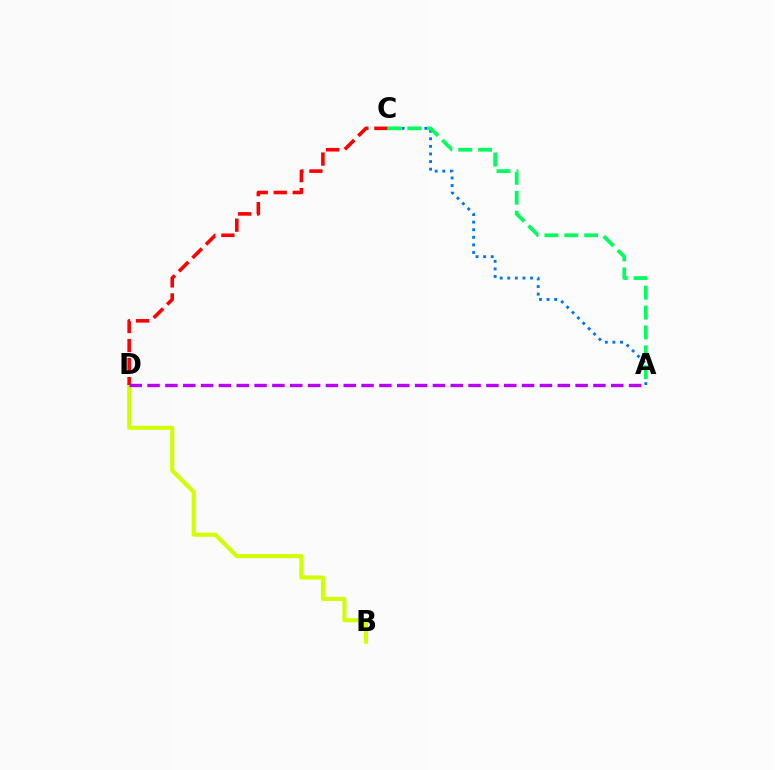{('B', 'D'): [{'color': '#d1ff00', 'line_style': 'solid', 'thickness': 2.94}], ('C', 'D'): [{'color': '#ff0000', 'line_style': 'dashed', 'thickness': 2.58}], ('A', 'C'): [{'color': '#0074ff', 'line_style': 'dotted', 'thickness': 2.06}, {'color': '#00ff5c', 'line_style': 'dashed', 'thickness': 2.7}], ('A', 'D'): [{'color': '#b900ff', 'line_style': 'dashed', 'thickness': 2.42}]}